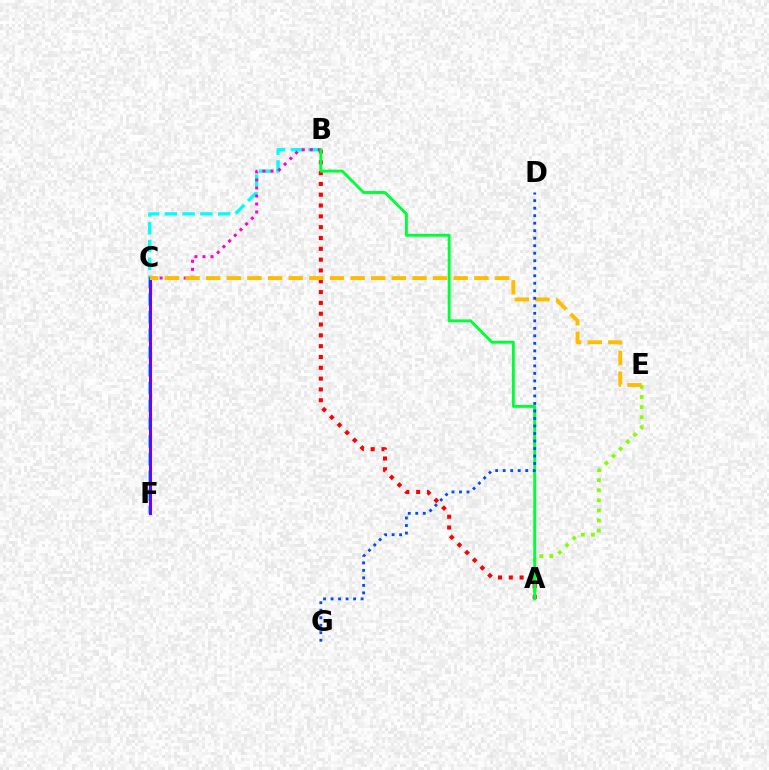{('B', 'F'): [{'color': '#00fff6', 'line_style': 'dashed', 'thickness': 2.41}], ('A', 'E'): [{'color': '#84ff00', 'line_style': 'dotted', 'thickness': 2.74}], ('B', 'C'): [{'color': '#ff00cf', 'line_style': 'dotted', 'thickness': 2.18}], ('A', 'B'): [{'color': '#ff0000', 'line_style': 'dotted', 'thickness': 2.94}, {'color': '#00ff39', 'line_style': 'solid', 'thickness': 2.1}], ('C', 'F'): [{'color': '#7200ff', 'line_style': 'solid', 'thickness': 2.24}], ('C', 'E'): [{'color': '#ffbd00', 'line_style': 'dashed', 'thickness': 2.8}], ('D', 'G'): [{'color': '#004bff', 'line_style': 'dotted', 'thickness': 2.04}]}